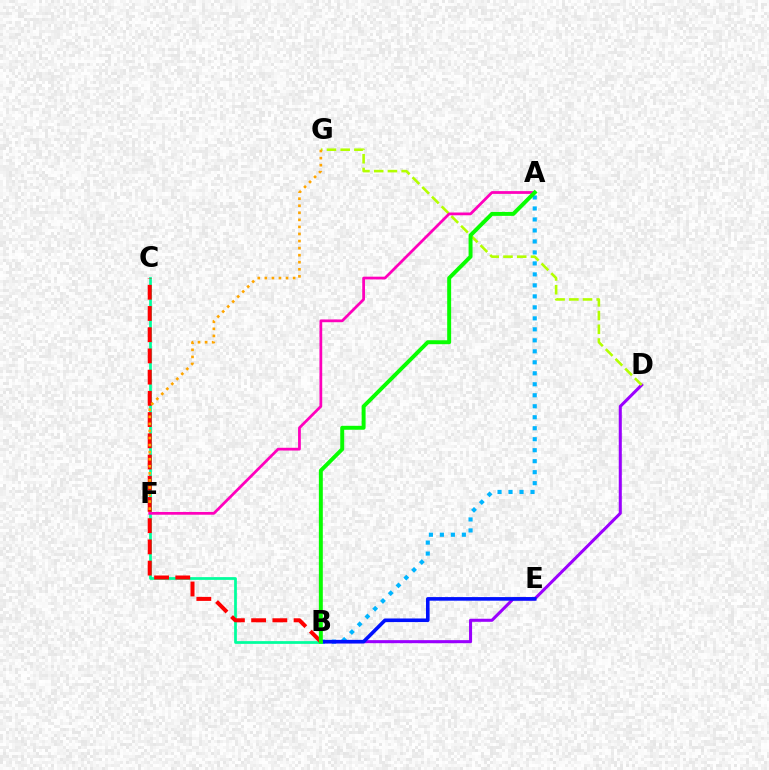{('A', 'B'): [{'color': '#00b5ff', 'line_style': 'dotted', 'thickness': 2.99}, {'color': '#08ff00', 'line_style': 'solid', 'thickness': 2.84}], ('B', 'D'): [{'color': '#9b00ff', 'line_style': 'solid', 'thickness': 2.2}], ('D', 'G'): [{'color': '#b3ff00', 'line_style': 'dashed', 'thickness': 1.86}], ('B', 'E'): [{'color': '#0010ff', 'line_style': 'solid', 'thickness': 2.59}], ('B', 'C'): [{'color': '#00ff9d', 'line_style': 'solid', 'thickness': 1.98}, {'color': '#ff0000', 'line_style': 'dashed', 'thickness': 2.88}], ('A', 'F'): [{'color': '#ff00bd', 'line_style': 'solid', 'thickness': 1.99}], ('F', 'G'): [{'color': '#ffa500', 'line_style': 'dotted', 'thickness': 1.92}]}